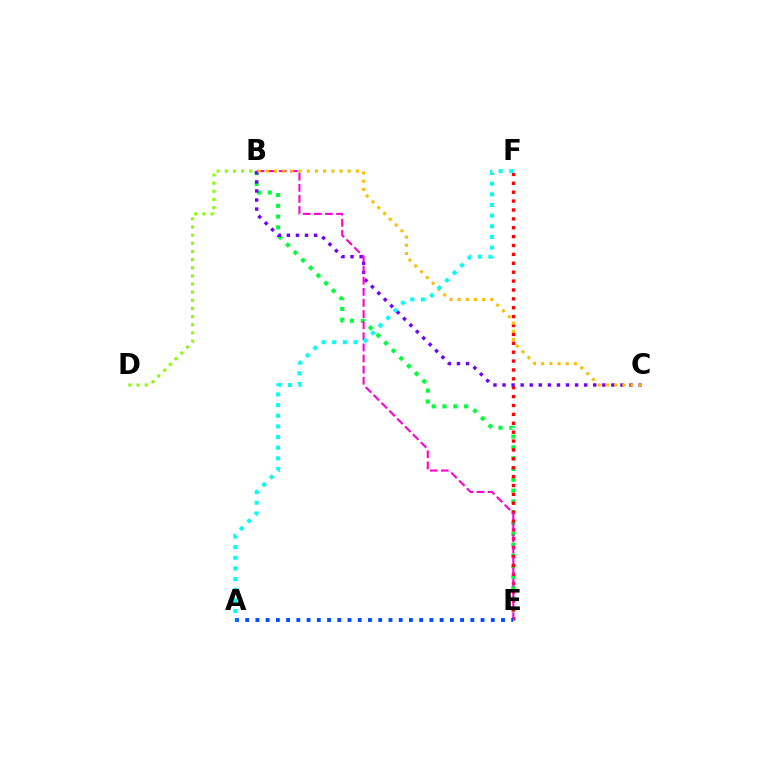{('B', 'E'): [{'color': '#00ff39', 'line_style': 'dotted', 'thickness': 2.94}, {'color': '#ff00cf', 'line_style': 'dashed', 'thickness': 1.51}], ('E', 'F'): [{'color': '#ff0000', 'line_style': 'dotted', 'thickness': 2.41}], ('B', 'C'): [{'color': '#7200ff', 'line_style': 'dotted', 'thickness': 2.46}, {'color': '#ffbd00', 'line_style': 'dotted', 'thickness': 2.22}], ('A', 'E'): [{'color': '#004bff', 'line_style': 'dotted', 'thickness': 2.78}], ('A', 'F'): [{'color': '#00fff6', 'line_style': 'dotted', 'thickness': 2.89}], ('B', 'D'): [{'color': '#84ff00', 'line_style': 'dotted', 'thickness': 2.21}]}